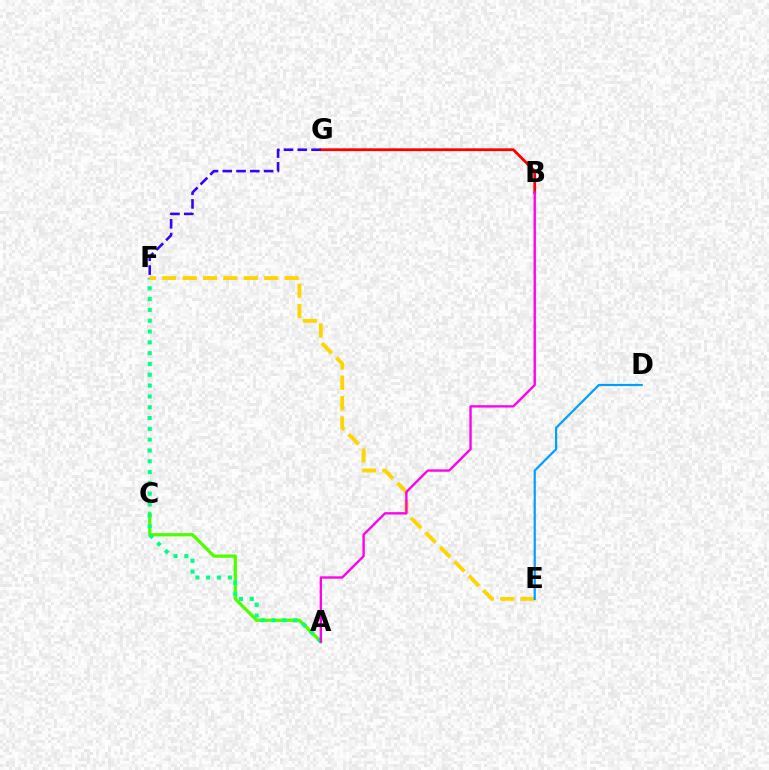{('A', 'C'): [{'color': '#4fff00', 'line_style': 'solid', 'thickness': 2.35}], ('A', 'F'): [{'color': '#00ff86', 'line_style': 'dotted', 'thickness': 2.94}], ('B', 'G'): [{'color': '#ff0000', 'line_style': 'solid', 'thickness': 2.01}], ('E', 'F'): [{'color': '#ffd500', 'line_style': 'dashed', 'thickness': 2.77}], ('F', 'G'): [{'color': '#3700ff', 'line_style': 'dashed', 'thickness': 1.87}], ('A', 'B'): [{'color': '#ff00ed', 'line_style': 'solid', 'thickness': 1.7}], ('D', 'E'): [{'color': '#009eff', 'line_style': 'solid', 'thickness': 1.58}]}